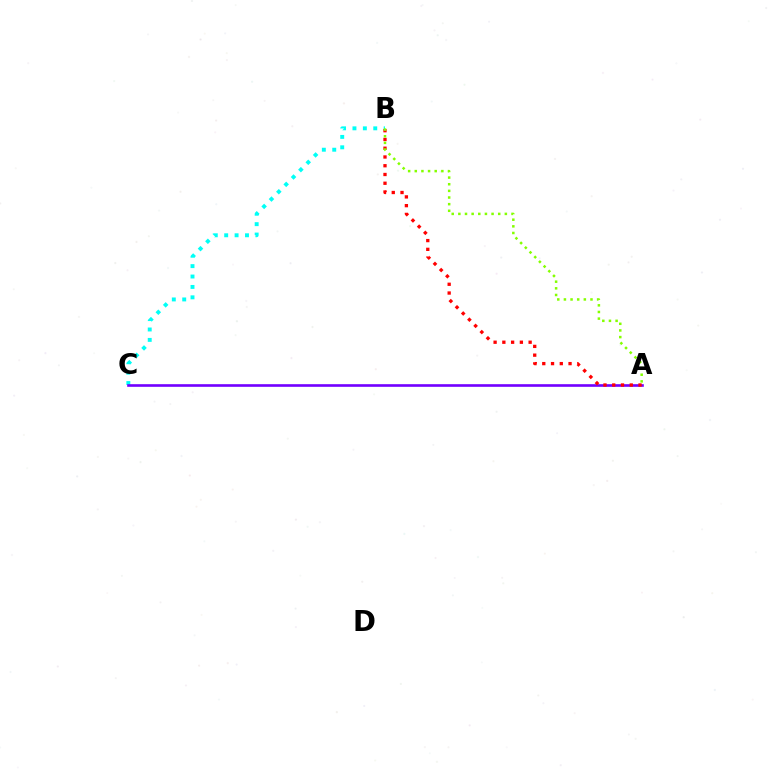{('B', 'C'): [{'color': '#00fff6', 'line_style': 'dotted', 'thickness': 2.83}], ('A', 'C'): [{'color': '#7200ff', 'line_style': 'solid', 'thickness': 1.89}], ('A', 'B'): [{'color': '#ff0000', 'line_style': 'dotted', 'thickness': 2.38}, {'color': '#84ff00', 'line_style': 'dotted', 'thickness': 1.8}]}